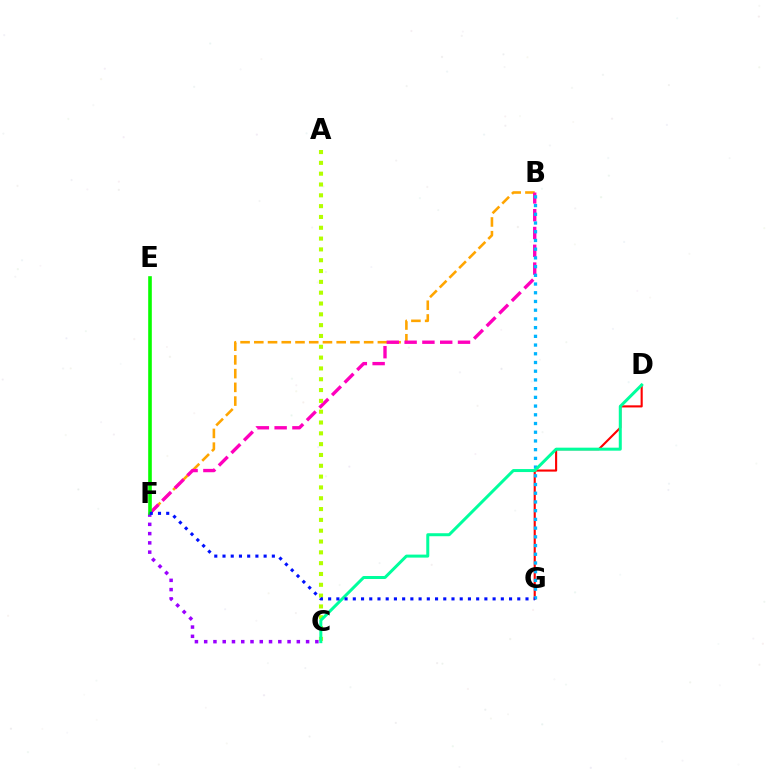{('D', 'G'): [{'color': '#ff0000', 'line_style': 'solid', 'thickness': 1.52}], ('B', 'F'): [{'color': '#ffa500', 'line_style': 'dashed', 'thickness': 1.87}, {'color': '#ff00bd', 'line_style': 'dashed', 'thickness': 2.42}], ('C', 'F'): [{'color': '#9b00ff', 'line_style': 'dotted', 'thickness': 2.52}], ('B', 'G'): [{'color': '#00b5ff', 'line_style': 'dotted', 'thickness': 2.37}], ('A', 'C'): [{'color': '#b3ff00', 'line_style': 'dotted', 'thickness': 2.94}], ('C', 'D'): [{'color': '#00ff9d', 'line_style': 'solid', 'thickness': 2.16}], ('E', 'F'): [{'color': '#08ff00', 'line_style': 'solid', 'thickness': 2.61}], ('F', 'G'): [{'color': '#0010ff', 'line_style': 'dotted', 'thickness': 2.23}]}